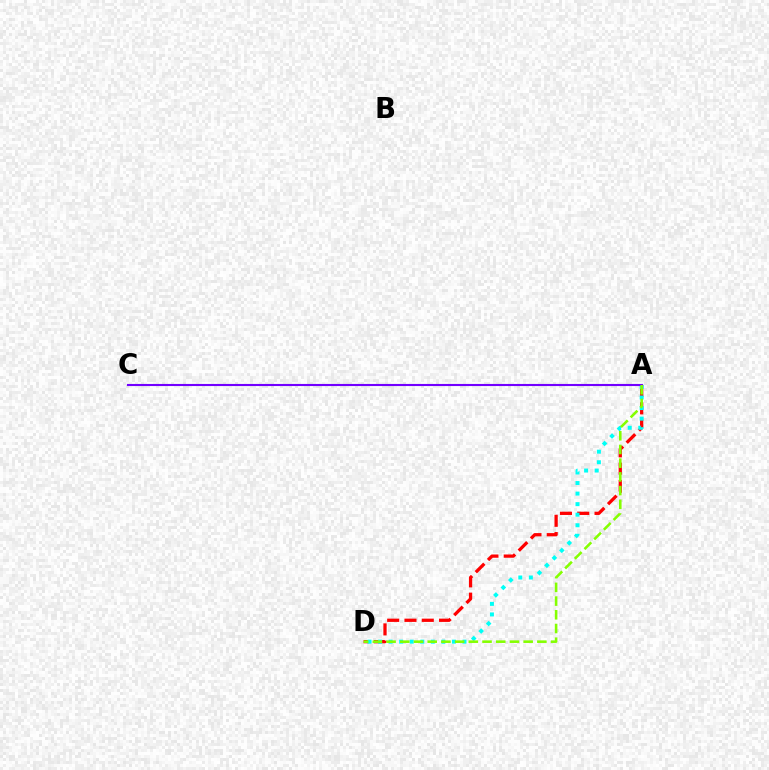{('A', 'D'): [{'color': '#ff0000', 'line_style': 'dashed', 'thickness': 2.35}, {'color': '#00fff6', 'line_style': 'dotted', 'thickness': 2.87}, {'color': '#84ff00', 'line_style': 'dashed', 'thickness': 1.86}], ('A', 'C'): [{'color': '#7200ff', 'line_style': 'solid', 'thickness': 1.52}]}